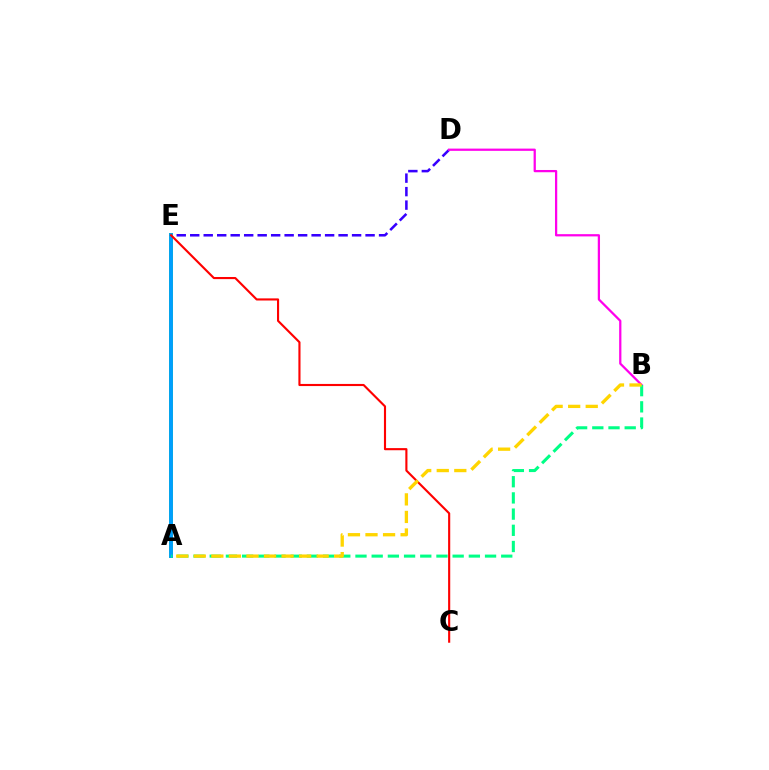{('A', 'E'): [{'color': '#4fff00', 'line_style': 'solid', 'thickness': 2.88}, {'color': '#009eff', 'line_style': 'solid', 'thickness': 2.77}], ('D', 'E'): [{'color': '#3700ff', 'line_style': 'dashed', 'thickness': 1.83}], ('B', 'D'): [{'color': '#ff00ed', 'line_style': 'solid', 'thickness': 1.62}], ('A', 'B'): [{'color': '#00ff86', 'line_style': 'dashed', 'thickness': 2.2}, {'color': '#ffd500', 'line_style': 'dashed', 'thickness': 2.38}], ('C', 'E'): [{'color': '#ff0000', 'line_style': 'solid', 'thickness': 1.53}]}